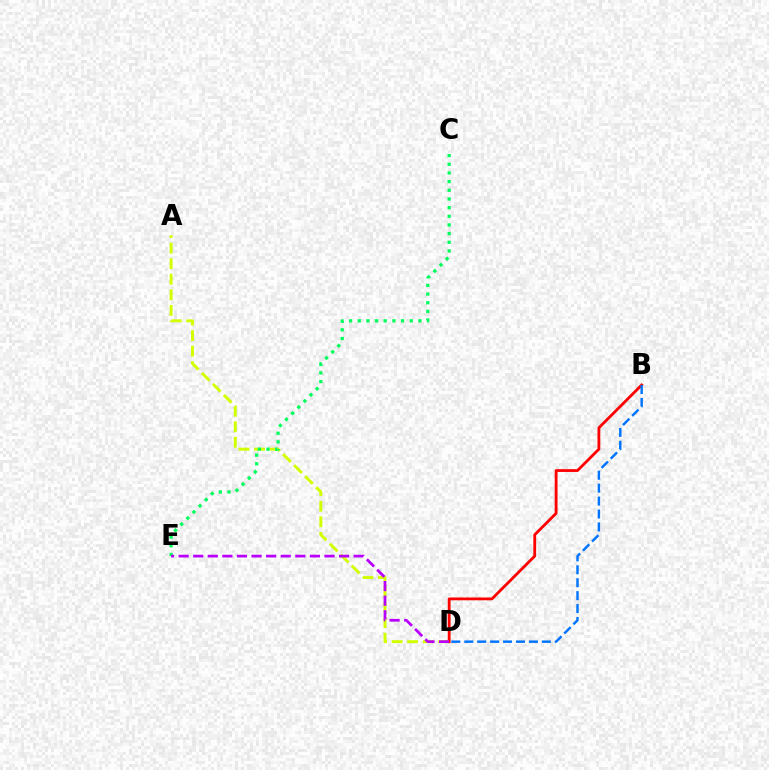{('A', 'D'): [{'color': '#d1ff00', 'line_style': 'dashed', 'thickness': 2.11}], ('C', 'E'): [{'color': '#00ff5c', 'line_style': 'dotted', 'thickness': 2.35}], ('B', 'D'): [{'color': '#ff0000', 'line_style': 'solid', 'thickness': 2.02}, {'color': '#0074ff', 'line_style': 'dashed', 'thickness': 1.76}], ('D', 'E'): [{'color': '#b900ff', 'line_style': 'dashed', 'thickness': 1.98}]}